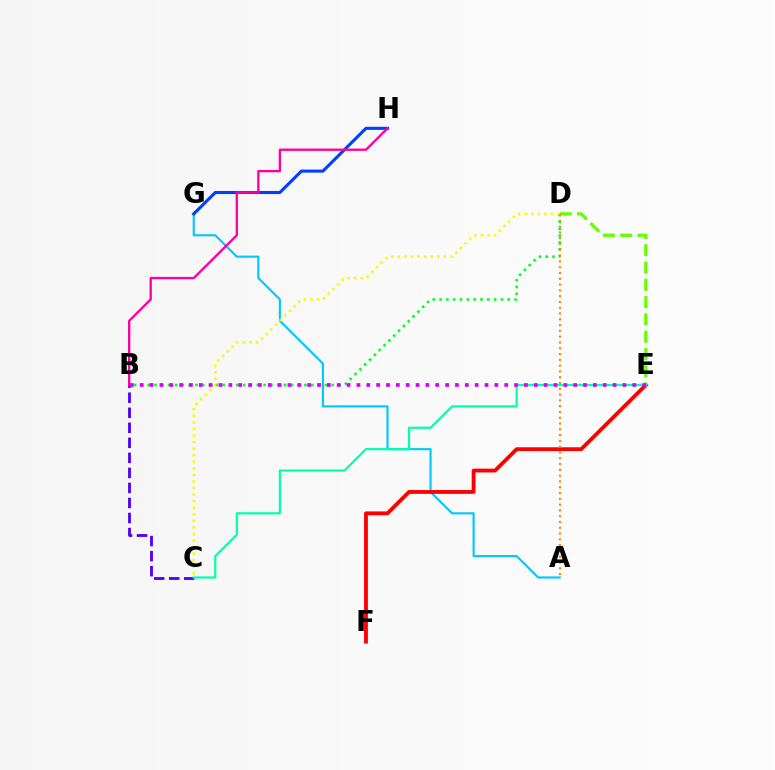{('B', 'C'): [{'color': '#4f00ff', 'line_style': 'dashed', 'thickness': 2.04}], ('A', 'G'): [{'color': '#00c7ff', 'line_style': 'solid', 'thickness': 1.53}], ('B', 'D'): [{'color': '#00ff27', 'line_style': 'dotted', 'thickness': 1.85}], ('G', 'H'): [{'color': '#003fff', 'line_style': 'solid', 'thickness': 2.22}], ('E', 'F'): [{'color': '#ff0000', 'line_style': 'solid', 'thickness': 2.75}], ('D', 'E'): [{'color': '#66ff00', 'line_style': 'dashed', 'thickness': 2.35}], ('B', 'H'): [{'color': '#ff00a0', 'line_style': 'solid', 'thickness': 1.67}], ('C', 'D'): [{'color': '#eeff00', 'line_style': 'dotted', 'thickness': 1.78}], ('C', 'E'): [{'color': '#00ffaf', 'line_style': 'solid', 'thickness': 1.59}], ('A', 'D'): [{'color': '#ff8800', 'line_style': 'dotted', 'thickness': 1.57}], ('B', 'E'): [{'color': '#d600ff', 'line_style': 'dotted', 'thickness': 2.68}]}